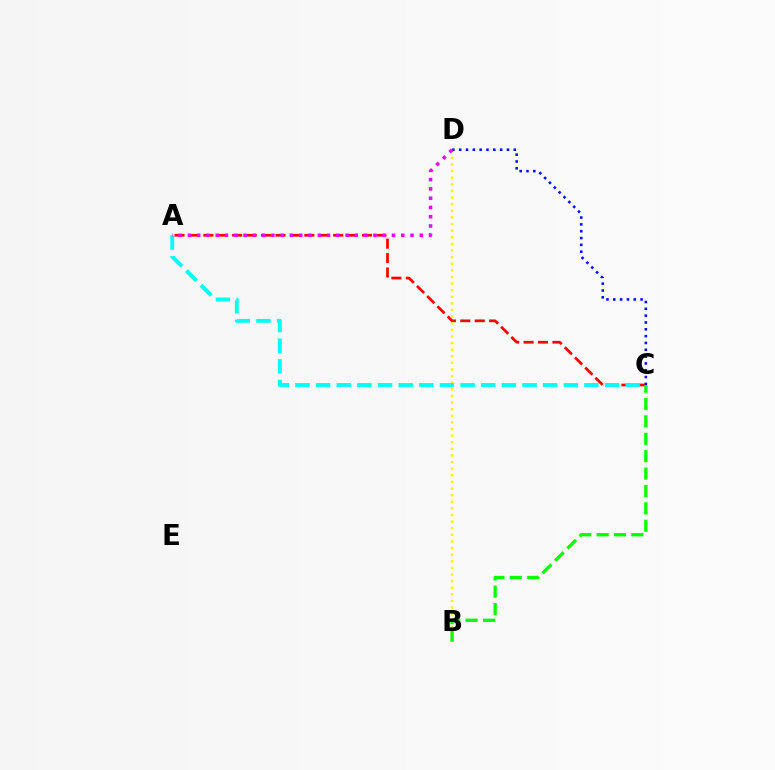{('A', 'C'): [{'color': '#ff0000', 'line_style': 'dashed', 'thickness': 1.96}, {'color': '#00fff6', 'line_style': 'dashed', 'thickness': 2.8}], ('B', 'D'): [{'color': '#fcf500', 'line_style': 'dotted', 'thickness': 1.8}], ('C', 'D'): [{'color': '#0010ff', 'line_style': 'dotted', 'thickness': 1.85}], ('B', 'C'): [{'color': '#08ff00', 'line_style': 'dashed', 'thickness': 2.36}], ('A', 'D'): [{'color': '#ee00ff', 'line_style': 'dotted', 'thickness': 2.52}]}